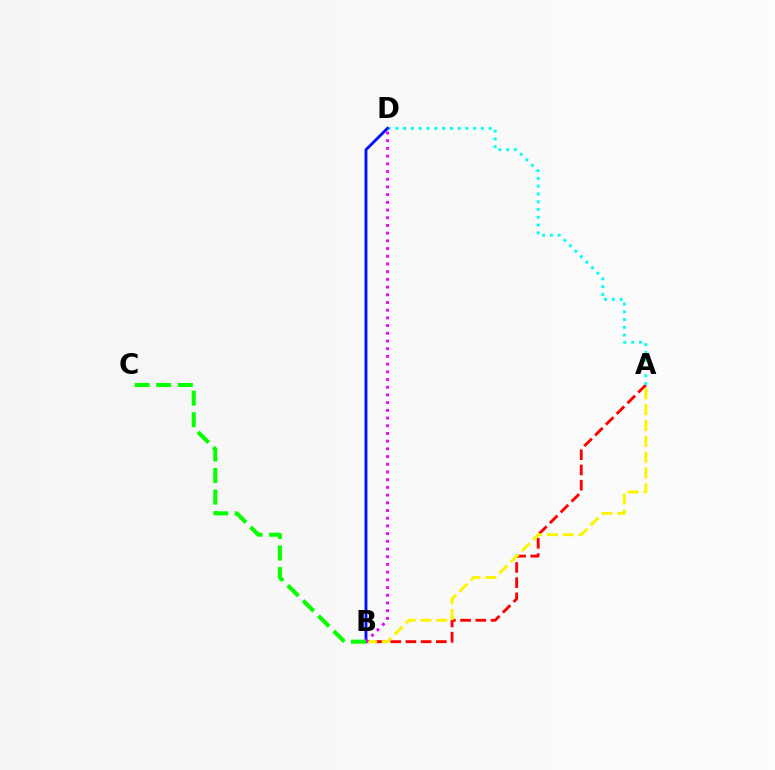{('A', 'B'): [{'color': '#ff0000', 'line_style': 'dashed', 'thickness': 2.07}, {'color': '#fcf500', 'line_style': 'dashed', 'thickness': 2.15}], ('A', 'D'): [{'color': '#00fff6', 'line_style': 'dotted', 'thickness': 2.11}], ('B', 'D'): [{'color': '#0010ff', 'line_style': 'solid', 'thickness': 2.06}, {'color': '#ee00ff', 'line_style': 'dotted', 'thickness': 2.09}], ('B', 'C'): [{'color': '#08ff00', 'line_style': 'dashed', 'thickness': 2.93}]}